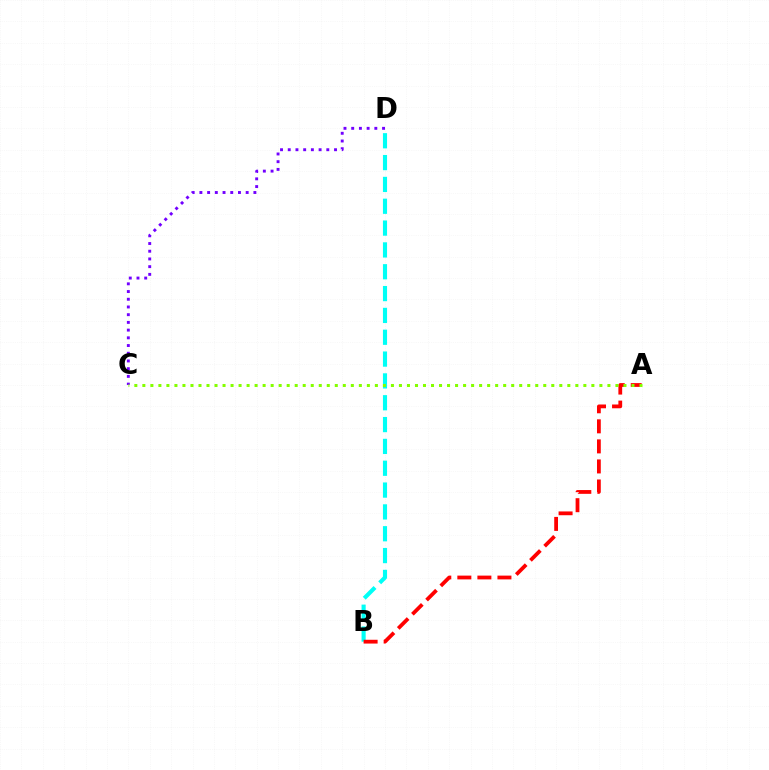{('B', 'D'): [{'color': '#00fff6', 'line_style': 'dashed', 'thickness': 2.97}], ('A', 'B'): [{'color': '#ff0000', 'line_style': 'dashed', 'thickness': 2.72}], ('C', 'D'): [{'color': '#7200ff', 'line_style': 'dotted', 'thickness': 2.1}], ('A', 'C'): [{'color': '#84ff00', 'line_style': 'dotted', 'thickness': 2.18}]}